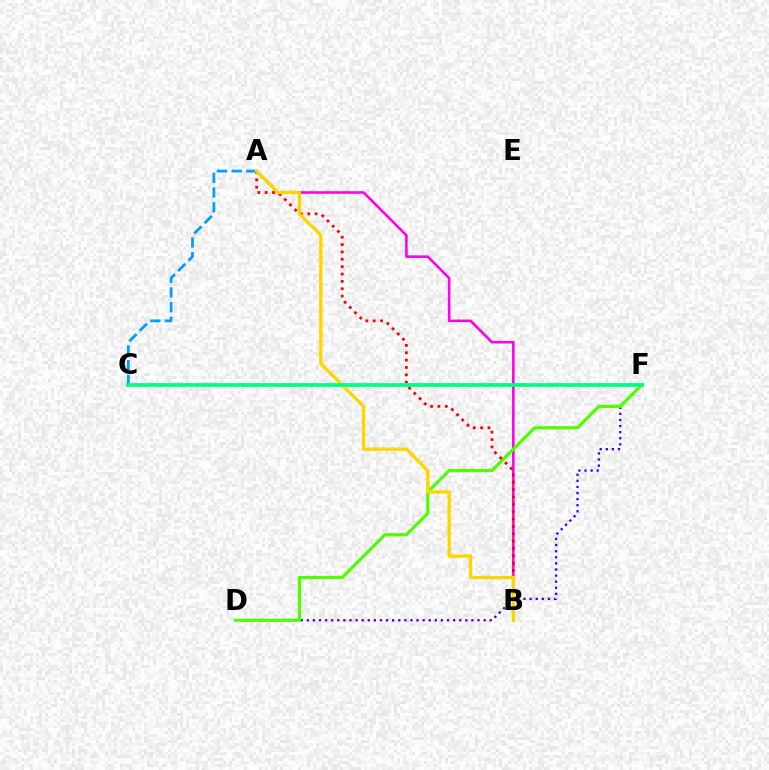{('A', 'B'): [{'color': '#ff00ed', 'line_style': 'solid', 'thickness': 1.87}, {'color': '#ff0000', 'line_style': 'dotted', 'thickness': 2.0}, {'color': '#ffd500', 'line_style': 'solid', 'thickness': 2.39}], ('D', 'F'): [{'color': '#3700ff', 'line_style': 'dotted', 'thickness': 1.66}, {'color': '#4fff00', 'line_style': 'solid', 'thickness': 2.31}], ('A', 'C'): [{'color': '#009eff', 'line_style': 'dashed', 'thickness': 2.0}], ('C', 'F'): [{'color': '#00ff86', 'line_style': 'solid', 'thickness': 2.72}]}